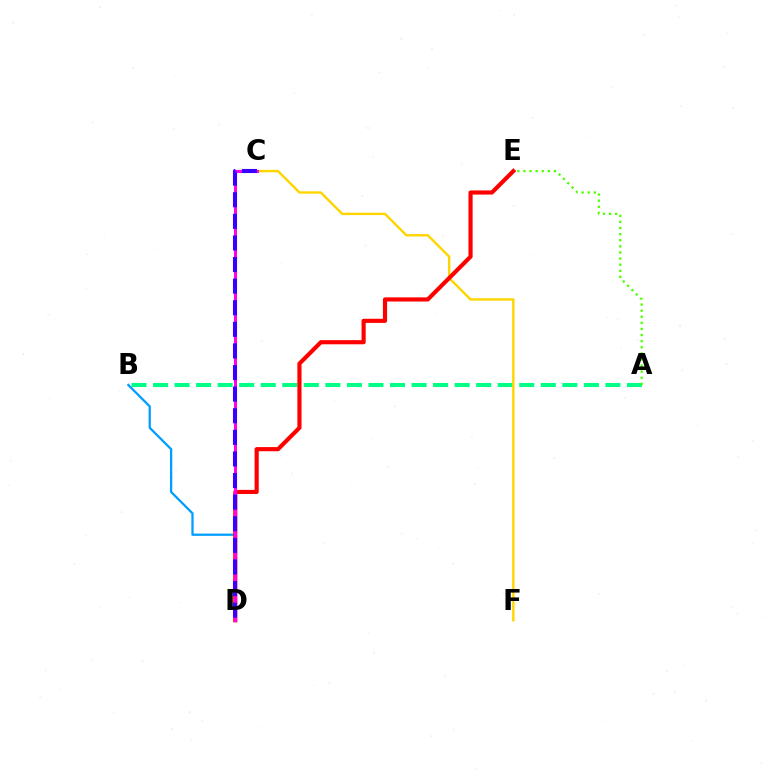{('A', 'B'): [{'color': '#00ff86', 'line_style': 'dashed', 'thickness': 2.93}], ('C', 'F'): [{'color': '#ffd500', 'line_style': 'solid', 'thickness': 1.74}], ('B', 'D'): [{'color': '#009eff', 'line_style': 'solid', 'thickness': 1.64}], ('D', 'E'): [{'color': '#ff0000', 'line_style': 'solid', 'thickness': 2.98}], ('C', 'D'): [{'color': '#ff00ed', 'line_style': 'solid', 'thickness': 2.17}, {'color': '#3700ff', 'line_style': 'dashed', 'thickness': 2.93}], ('A', 'E'): [{'color': '#4fff00', 'line_style': 'dotted', 'thickness': 1.66}]}